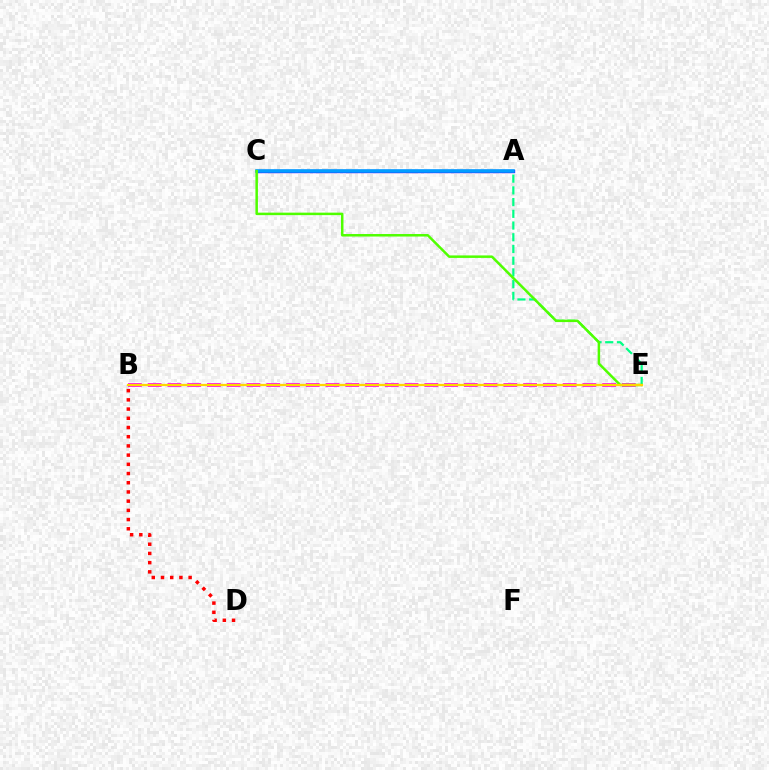{('B', 'E'): [{'color': '#ff00ed', 'line_style': 'dashed', 'thickness': 2.68}, {'color': '#ffd500', 'line_style': 'solid', 'thickness': 1.61}], ('A', 'C'): [{'color': '#3700ff', 'line_style': 'solid', 'thickness': 2.42}, {'color': '#009eff', 'line_style': 'solid', 'thickness': 2.56}], ('A', 'E'): [{'color': '#00ff86', 'line_style': 'dashed', 'thickness': 1.59}], ('B', 'D'): [{'color': '#ff0000', 'line_style': 'dotted', 'thickness': 2.5}], ('C', 'E'): [{'color': '#4fff00', 'line_style': 'solid', 'thickness': 1.8}]}